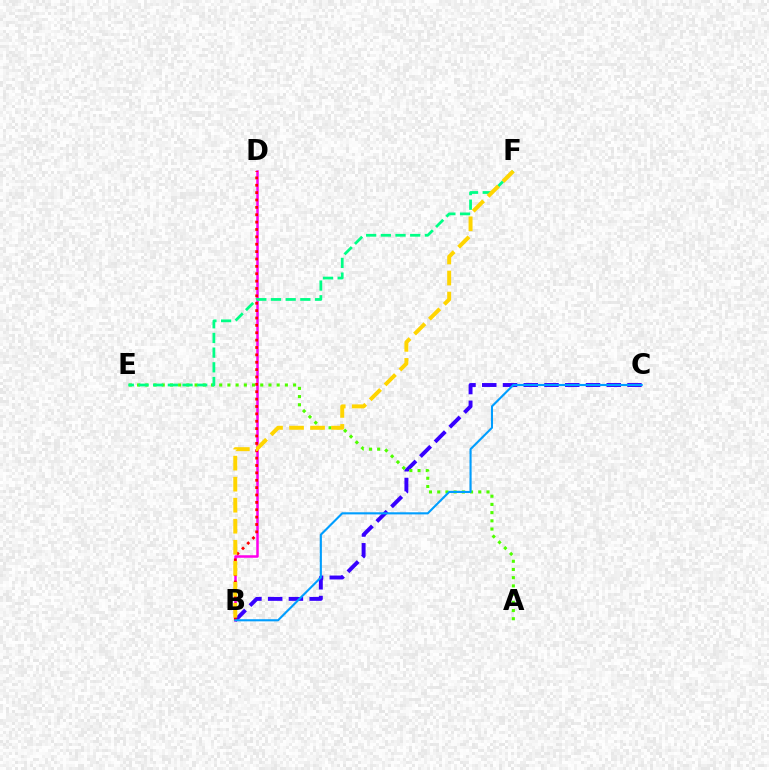{('B', 'D'): [{'color': '#ff00ed', 'line_style': 'solid', 'thickness': 1.81}, {'color': '#ff0000', 'line_style': 'dotted', 'thickness': 2.0}], ('B', 'C'): [{'color': '#3700ff', 'line_style': 'dashed', 'thickness': 2.82}, {'color': '#009eff', 'line_style': 'solid', 'thickness': 1.52}], ('A', 'E'): [{'color': '#4fff00', 'line_style': 'dotted', 'thickness': 2.23}], ('E', 'F'): [{'color': '#00ff86', 'line_style': 'dashed', 'thickness': 1.99}], ('B', 'F'): [{'color': '#ffd500', 'line_style': 'dashed', 'thickness': 2.86}]}